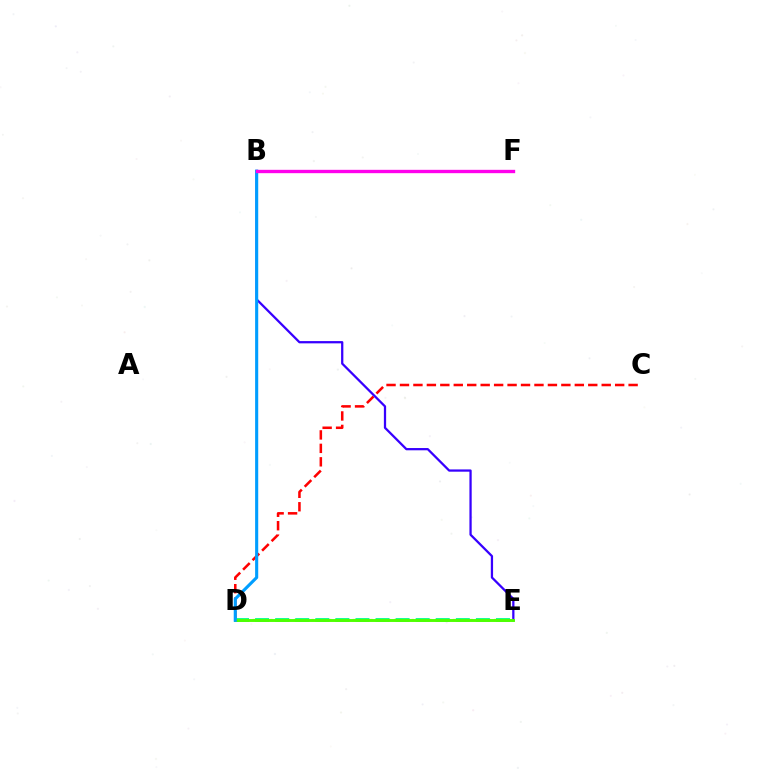{('C', 'D'): [{'color': '#ff0000', 'line_style': 'dashed', 'thickness': 1.83}], ('B', 'E'): [{'color': '#3700ff', 'line_style': 'solid', 'thickness': 1.63}], ('D', 'E'): [{'color': '#ffd500', 'line_style': 'dotted', 'thickness': 1.6}, {'color': '#00ff86', 'line_style': 'dashed', 'thickness': 2.73}, {'color': '#4fff00', 'line_style': 'solid', 'thickness': 2.1}], ('B', 'D'): [{'color': '#009eff', 'line_style': 'solid', 'thickness': 2.23}], ('B', 'F'): [{'color': '#ff00ed', 'line_style': 'solid', 'thickness': 2.41}]}